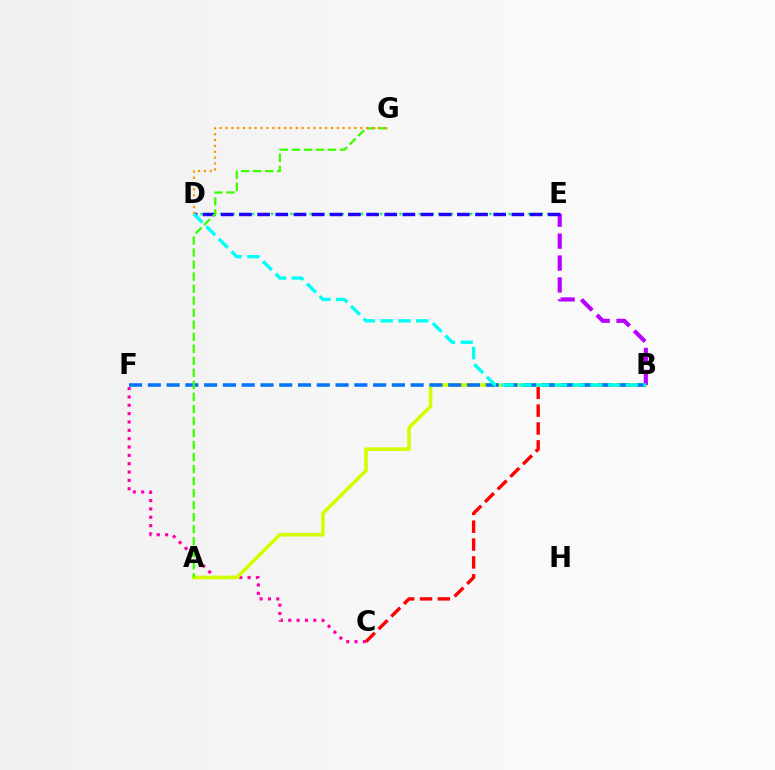{('D', 'E'): [{'color': '#00ff5c', 'line_style': 'dotted', 'thickness': 1.74}, {'color': '#2500ff', 'line_style': 'dashed', 'thickness': 2.47}], ('B', 'C'): [{'color': '#ff0000', 'line_style': 'dashed', 'thickness': 2.43}], ('C', 'F'): [{'color': '#ff00ac', 'line_style': 'dotted', 'thickness': 2.27}], ('A', 'B'): [{'color': '#d1ff00', 'line_style': 'solid', 'thickness': 2.6}], ('B', 'E'): [{'color': '#b900ff', 'line_style': 'dashed', 'thickness': 2.98}], ('B', 'F'): [{'color': '#0074ff', 'line_style': 'dashed', 'thickness': 2.55}], ('A', 'G'): [{'color': '#3dff00', 'line_style': 'dashed', 'thickness': 1.63}], ('D', 'G'): [{'color': '#ff9400', 'line_style': 'dotted', 'thickness': 1.59}], ('B', 'D'): [{'color': '#00fff6', 'line_style': 'dashed', 'thickness': 2.41}]}